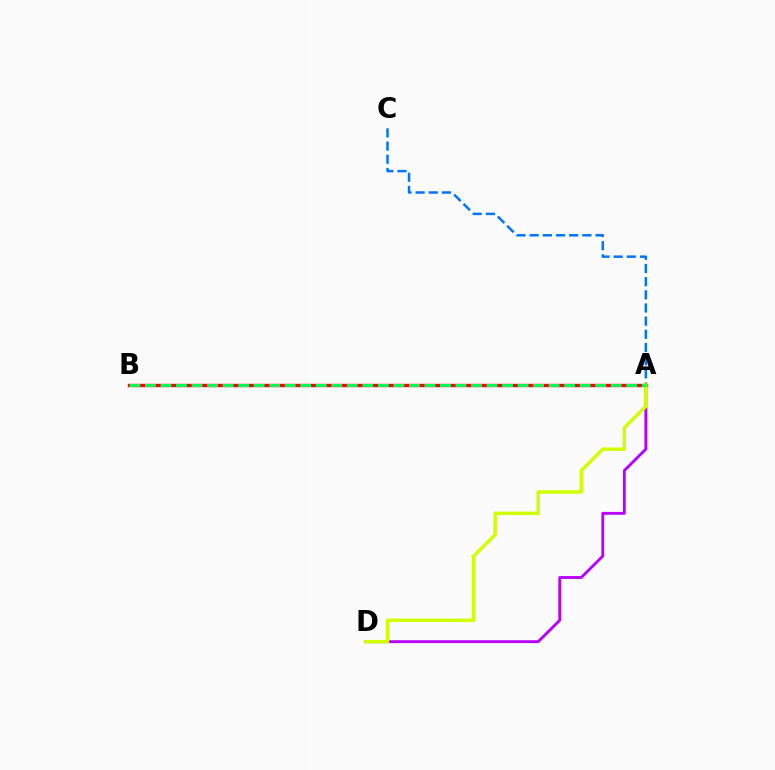{('A', 'C'): [{'color': '#0074ff', 'line_style': 'dashed', 'thickness': 1.79}], ('A', 'D'): [{'color': '#b900ff', 'line_style': 'solid', 'thickness': 2.06}, {'color': '#d1ff00', 'line_style': 'solid', 'thickness': 2.48}], ('A', 'B'): [{'color': '#ff0000', 'line_style': 'solid', 'thickness': 2.44}, {'color': '#00ff5c', 'line_style': 'dashed', 'thickness': 2.11}]}